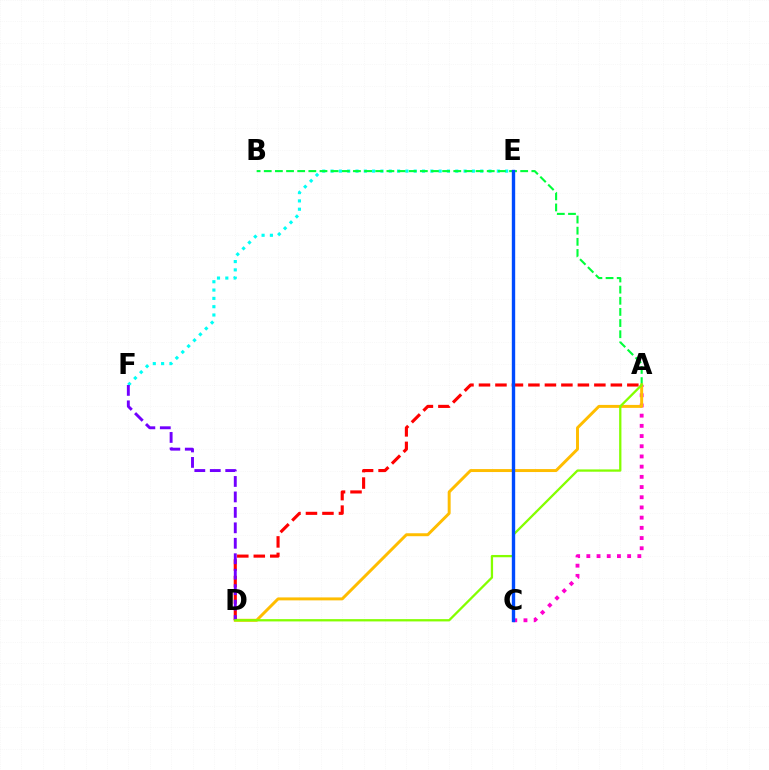{('A', 'C'): [{'color': '#ff00cf', 'line_style': 'dotted', 'thickness': 2.77}], ('E', 'F'): [{'color': '#00fff6', 'line_style': 'dotted', 'thickness': 2.26}], ('A', 'B'): [{'color': '#00ff39', 'line_style': 'dashed', 'thickness': 1.51}], ('A', 'D'): [{'color': '#ffbd00', 'line_style': 'solid', 'thickness': 2.13}, {'color': '#ff0000', 'line_style': 'dashed', 'thickness': 2.24}, {'color': '#84ff00', 'line_style': 'solid', 'thickness': 1.65}], ('D', 'F'): [{'color': '#7200ff', 'line_style': 'dashed', 'thickness': 2.1}], ('C', 'E'): [{'color': '#004bff', 'line_style': 'solid', 'thickness': 2.43}]}